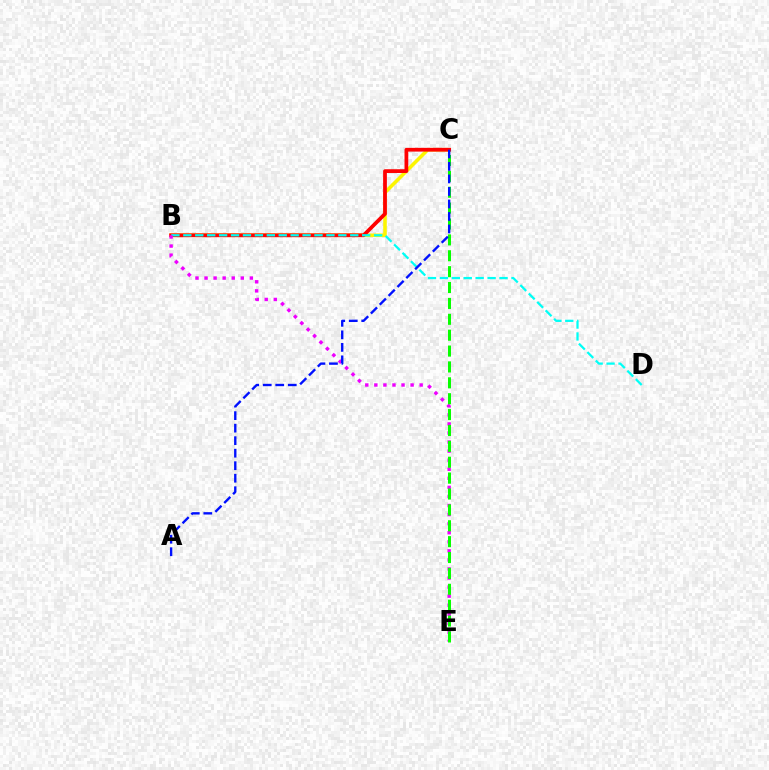{('B', 'C'): [{'color': '#fcf500', 'line_style': 'solid', 'thickness': 2.56}, {'color': '#ff0000', 'line_style': 'solid', 'thickness': 2.7}], ('B', 'D'): [{'color': '#00fff6', 'line_style': 'dashed', 'thickness': 1.62}], ('B', 'E'): [{'color': '#ee00ff', 'line_style': 'dotted', 'thickness': 2.46}], ('C', 'E'): [{'color': '#08ff00', 'line_style': 'dashed', 'thickness': 2.16}], ('A', 'C'): [{'color': '#0010ff', 'line_style': 'dashed', 'thickness': 1.7}]}